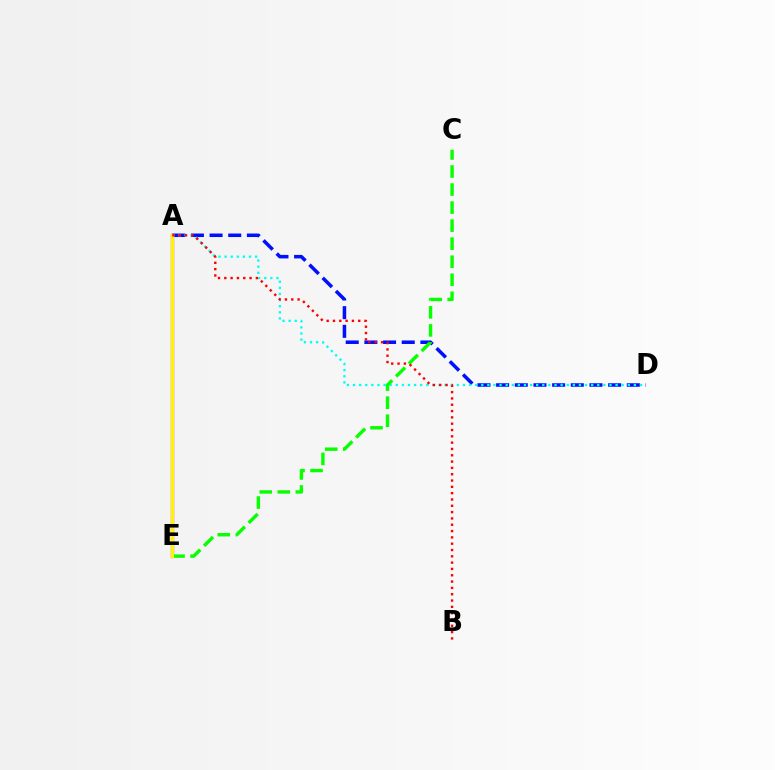{('A', 'D'): [{'color': '#0010ff', 'line_style': 'dashed', 'thickness': 2.54}, {'color': '#00fff6', 'line_style': 'dotted', 'thickness': 1.66}], ('A', 'E'): [{'color': '#ee00ff', 'line_style': 'solid', 'thickness': 2.36}, {'color': '#fcf500', 'line_style': 'solid', 'thickness': 2.32}], ('C', 'E'): [{'color': '#08ff00', 'line_style': 'dashed', 'thickness': 2.45}], ('A', 'B'): [{'color': '#ff0000', 'line_style': 'dotted', 'thickness': 1.72}]}